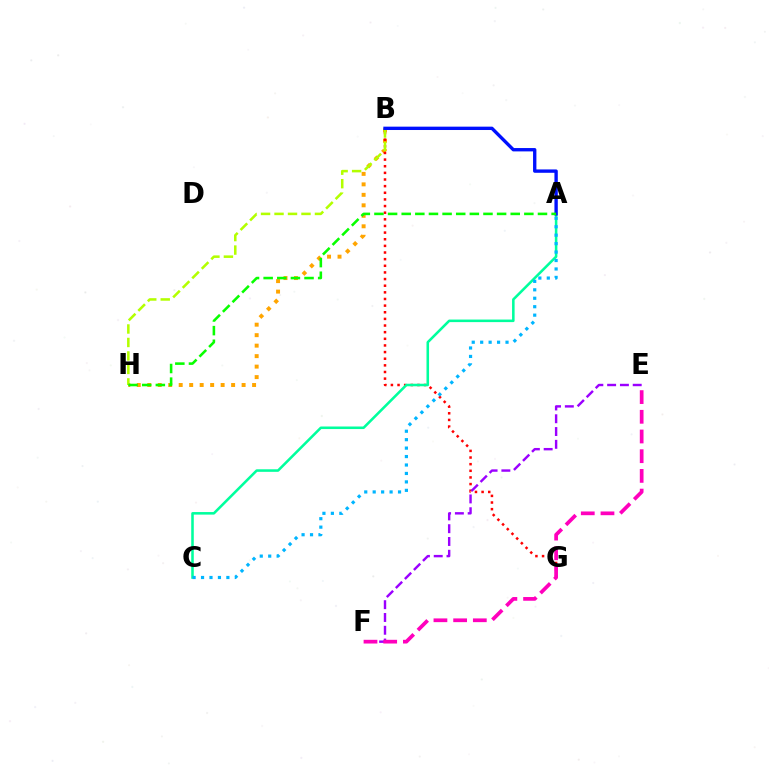{('B', 'H'): [{'color': '#ffa500', 'line_style': 'dotted', 'thickness': 2.85}, {'color': '#b3ff00', 'line_style': 'dashed', 'thickness': 1.83}], ('B', 'G'): [{'color': '#ff0000', 'line_style': 'dotted', 'thickness': 1.8}], ('E', 'F'): [{'color': '#9b00ff', 'line_style': 'dashed', 'thickness': 1.74}, {'color': '#ff00bd', 'line_style': 'dashed', 'thickness': 2.68}], ('A', 'C'): [{'color': '#00ff9d', 'line_style': 'solid', 'thickness': 1.84}, {'color': '#00b5ff', 'line_style': 'dotted', 'thickness': 2.3}], ('A', 'B'): [{'color': '#0010ff', 'line_style': 'solid', 'thickness': 2.41}], ('A', 'H'): [{'color': '#08ff00', 'line_style': 'dashed', 'thickness': 1.85}]}